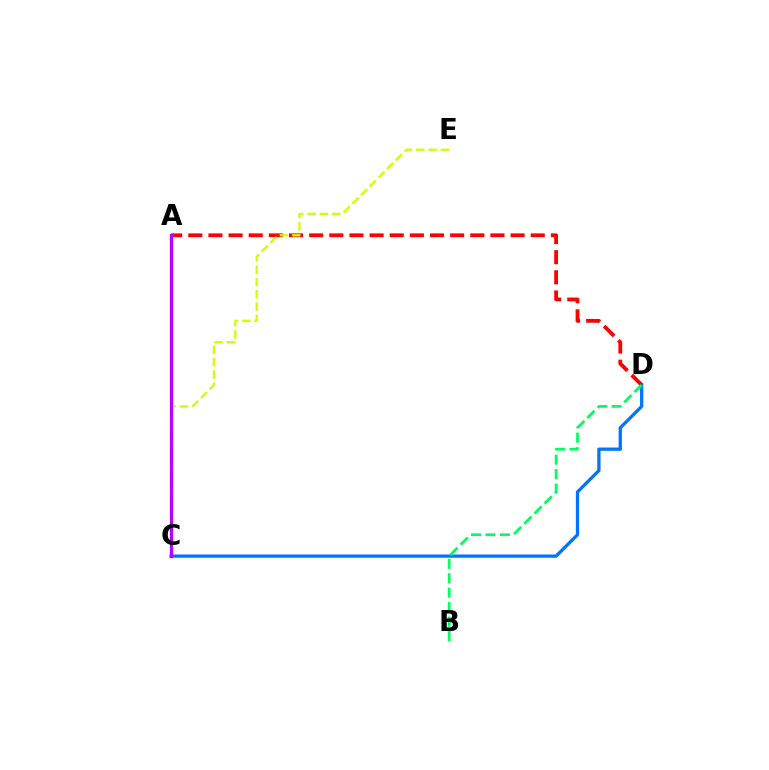{('C', 'D'): [{'color': '#0074ff', 'line_style': 'solid', 'thickness': 2.35}], ('A', 'D'): [{'color': '#ff0000', 'line_style': 'dashed', 'thickness': 2.74}], ('B', 'D'): [{'color': '#00ff5c', 'line_style': 'dashed', 'thickness': 1.96}], ('C', 'E'): [{'color': '#d1ff00', 'line_style': 'dashed', 'thickness': 1.67}], ('A', 'C'): [{'color': '#b900ff', 'line_style': 'solid', 'thickness': 2.34}]}